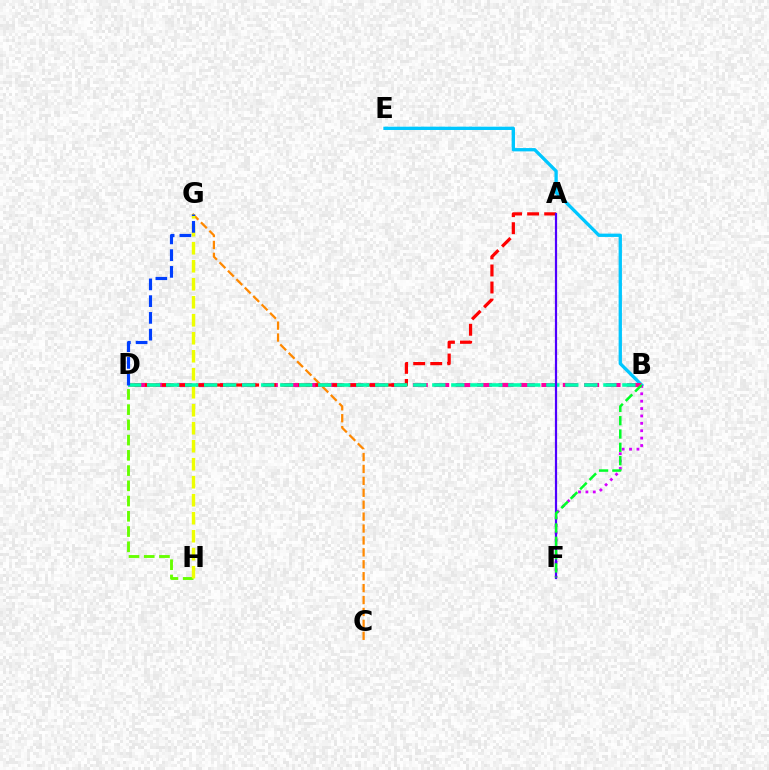{('B', 'E'): [{'color': '#00c7ff', 'line_style': 'solid', 'thickness': 2.38}], ('B', 'D'): [{'color': '#ff00a0', 'line_style': 'dashed', 'thickness': 2.91}, {'color': '#00ffaf', 'line_style': 'dashed', 'thickness': 2.58}], ('C', 'G'): [{'color': '#ff8800', 'line_style': 'dashed', 'thickness': 1.62}], ('D', 'H'): [{'color': '#66ff00', 'line_style': 'dashed', 'thickness': 2.07}], ('A', 'D'): [{'color': '#ff0000', 'line_style': 'dashed', 'thickness': 2.32}], ('B', 'F'): [{'color': '#d600ff', 'line_style': 'dotted', 'thickness': 2.01}, {'color': '#00ff27', 'line_style': 'dashed', 'thickness': 1.81}], ('G', 'H'): [{'color': '#eeff00', 'line_style': 'dashed', 'thickness': 2.44}], ('A', 'F'): [{'color': '#4f00ff', 'line_style': 'solid', 'thickness': 1.59}], ('D', 'G'): [{'color': '#003fff', 'line_style': 'dashed', 'thickness': 2.28}]}